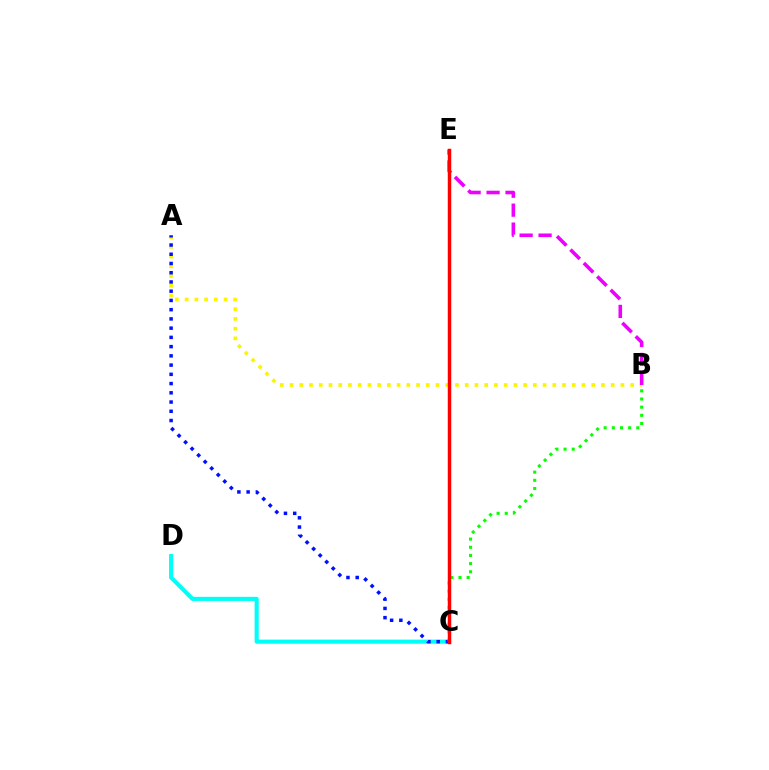{('C', 'D'): [{'color': '#00fff6', 'line_style': 'solid', 'thickness': 2.96}], ('A', 'B'): [{'color': '#fcf500', 'line_style': 'dotted', 'thickness': 2.64}], ('A', 'C'): [{'color': '#0010ff', 'line_style': 'dotted', 'thickness': 2.51}], ('B', 'C'): [{'color': '#08ff00', 'line_style': 'dotted', 'thickness': 2.22}], ('B', 'E'): [{'color': '#ee00ff', 'line_style': 'dashed', 'thickness': 2.58}], ('C', 'E'): [{'color': '#ff0000', 'line_style': 'solid', 'thickness': 2.5}]}